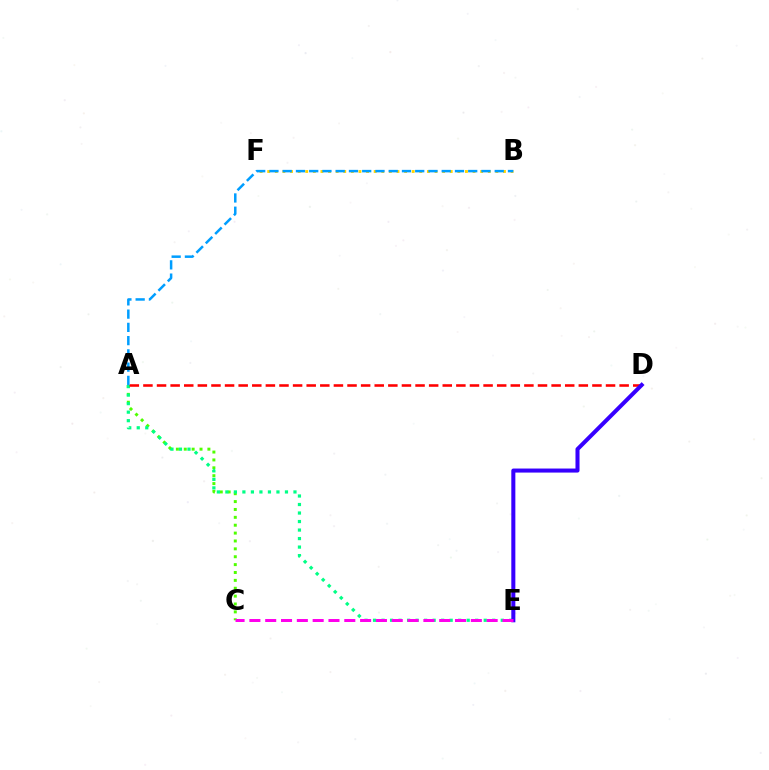{('A', 'C'): [{'color': '#4fff00', 'line_style': 'dotted', 'thickness': 2.14}], ('A', 'E'): [{'color': '#00ff86', 'line_style': 'dotted', 'thickness': 2.31}], ('A', 'D'): [{'color': '#ff0000', 'line_style': 'dashed', 'thickness': 1.85}], ('B', 'F'): [{'color': '#ffd500', 'line_style': 'dotted', 'thickness': 2.07}], ('D', 'E'): [{'color': '#3700ff', 'line_style': 'solid', 'thickness': 2.91}], ('C', 'E'): [{'color': '#ff00ed', 'line_style': 'dashed', 'thickness': 2.15}], ('A', 'B'): [{'color': '#009eff', 'line_style': 'dashed', 'thickness': 1.8}]}